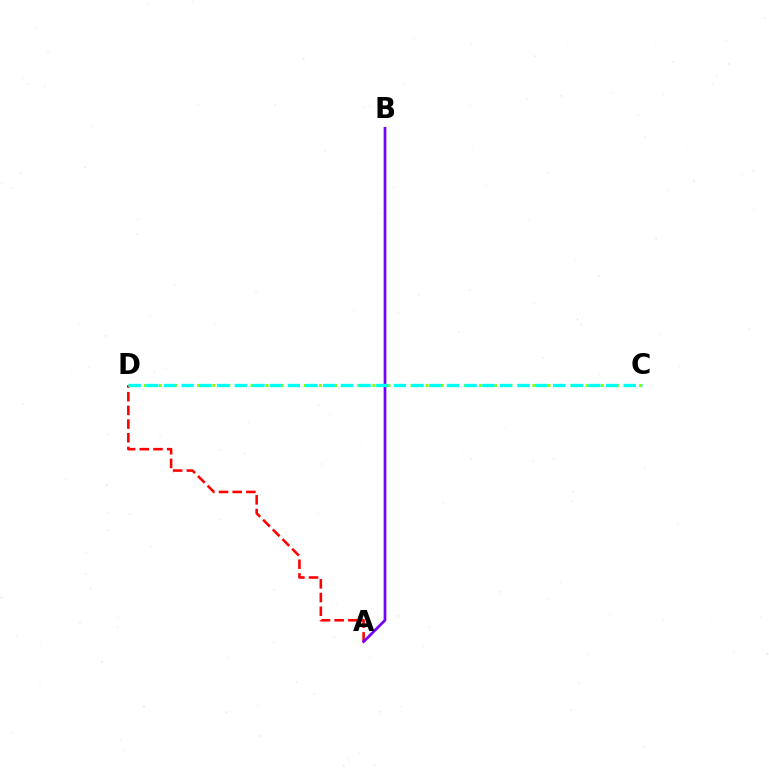{('A', 'D'): [{'color': '#ff0000', 'line_style': 'dashed', 'thickness': 1.86}], ('A', 'B'): [{'color': '#7200ff', 'line_style': 'solid', 'thickness': 1.94}], ('C', 'D'): [{'color': '#84ff00', 'line_style': 'dotted', 'thickness': 2.07}, {'color': '#00fff6', 'line_style': 'dashed', 'thickness': 2.4}]}